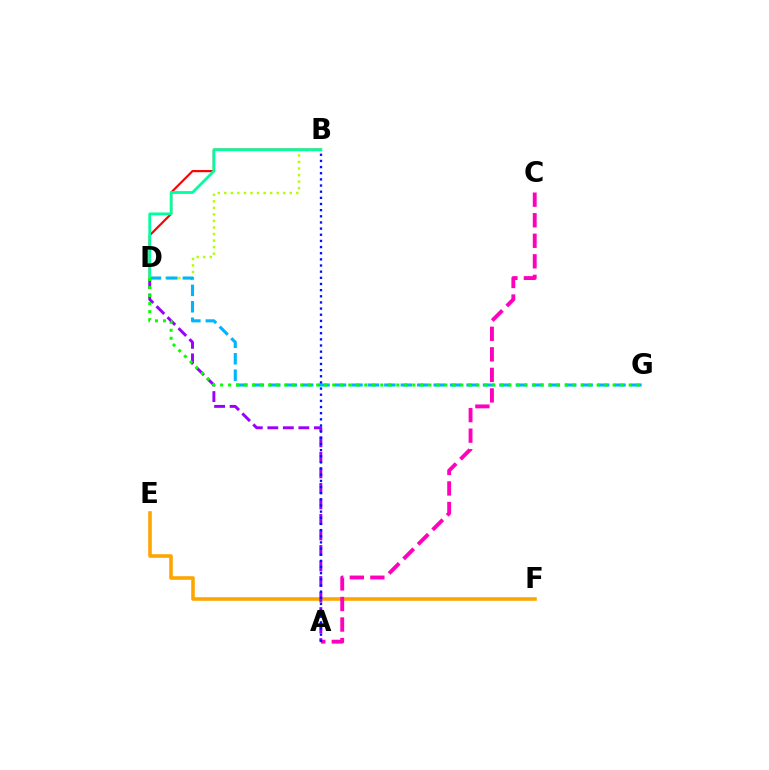{('B', 'D'): [{'color': '#ff0000', 'line_style': 'solid', 'thickness': 1.55}, {'color': '#b3ff00', 'line_style': 'dotted', 'thickness': 1.78}, {'color': '#00ff9d', 'line_style': 'solid', 'thickness': 2.02}], ('E', 'F'): [{'color': '#ffa500', 'line_style': 'solid', 'thickness': 2.57}], ('A', 'D'): [{'color': '#9b00ff', 'line_style': 'dashed', 'thickness': 2.11}], ('D', 'G'): [{'color': '#00b5ff', 'line_style': 'dashed', 'thickness': 2.23}, {'color': '#08ff00', 'line_style': 'dotted', 'thickness': 2.18}], ('A', 'C'): [{'color': '#ff00bd', 'line_style': 'dashed', 'thickness': 2.79}], ('A', 'B'): [{'color': '#0010ff', 'line_style': 'dotted', 'thickness': 1.67}]}